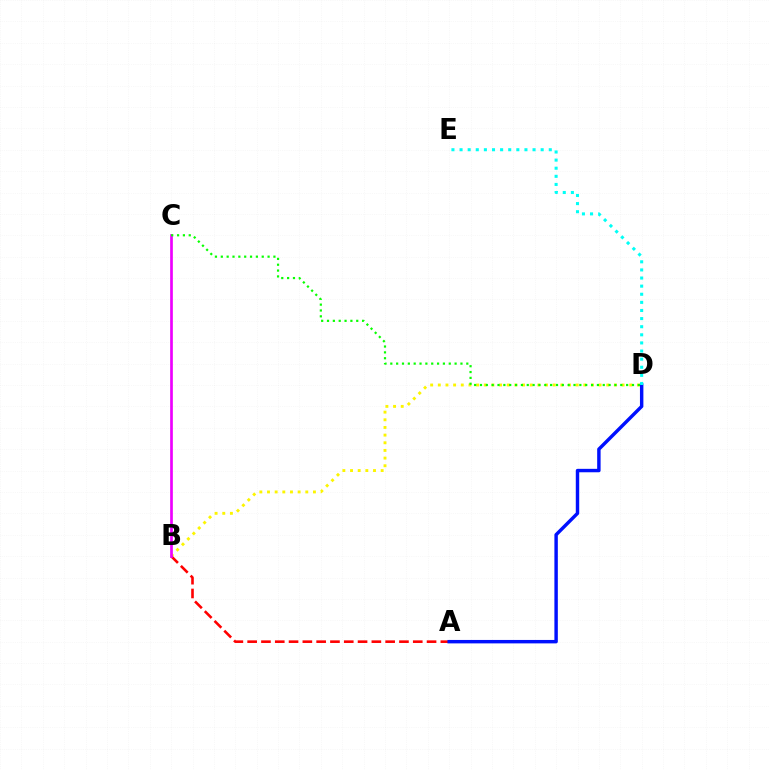{('B', 'D'): [{'color': '#fcf500', 'line_style': 'dotted', 'thickness': 2.08}], ('A', 'B'): [{'color': '#ff0000', 'line_style': 'dashed', 'thickness': 1.87}], ('B', 'C'): [{'color': '#ee00ff', 'line_style': 'solid', 'thickness': 1.94}], ('C', 'D'): [{'color': '#08ff00', 'line_style': 'dotted', 'thickness': 1.59}], ('A', 'D'): [{'color': '#0010ff', 'line_style': 'solid', 'thickness': 2.47}], ('D', 'E'): [{'color': '#00fff6', 'line_style': 'dotted', 'thickness': 2.2}]}